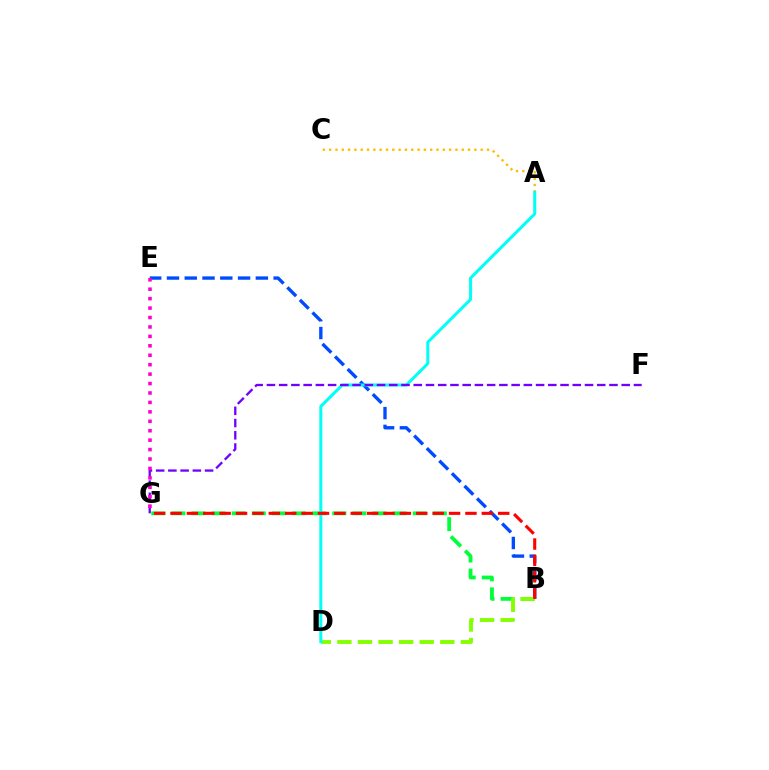{('B', 'E'): [{'color': '#004bff', 'line_style': 'dashed', 'thickness': 2.41}], ('A', 'C'): [{'color': '#ffbd00', 'line_style': 'dotted', 'thickness': 1.72}], ('B', 'G'): [{'color': '#00ff39', 'line_style': 'dashed', 'thickness': 2.73}, {'color': '#ff0000', 'line_style': 'dashed', 'thickness': 2.23}], ('B', 'D'): [{'color': '#84ff00', 'line_style': 'dashed', 'thickness': 2.8}], ('A', 'D'): [{'color': '#00fff6', 'line_style': 'solid', 'thickness': 2.17}], ('F', 'G'): [{'color': '#7200ff', 'line_style': 'dashed', 'thickness': 1.66}], ('E', 'G'): [{'color': '#ff00cf', 'line_style': 'dotted', 'thickness': 2.56}]}